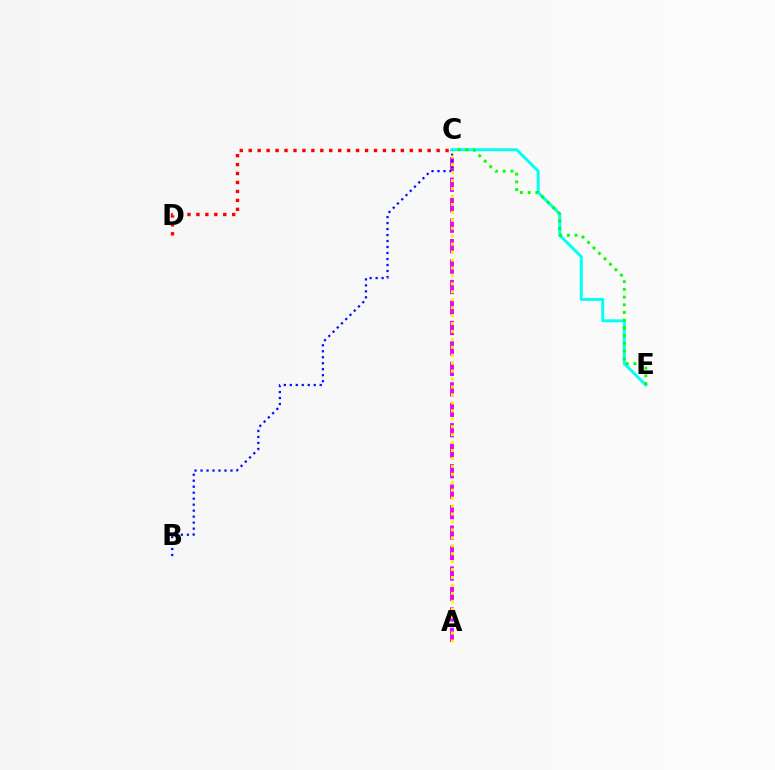{('A', 'C'): [{'color': '#ee00ff', 'line_style': 'dashed', 'thickness': 2.78}, {'color': '#fcf500', 'line_style': 'dotted', 'thickness': 2.16}], ('B', 'C'): [{'color': '#0010ff', 'line_style': 'dotted', 'thickness': 1.63}], ('C', 'E'): [{'color': '#00fff6', 'line_style': 'solid', 'thickness': 2.13}, {'color': '#08ff00', 'line_style': 'dotted', 'thickness': 2.1}], ('C', 'D'): [{'color': '#ff0000', 'line_style': 'dotted', 'thickness': 2.43}]}